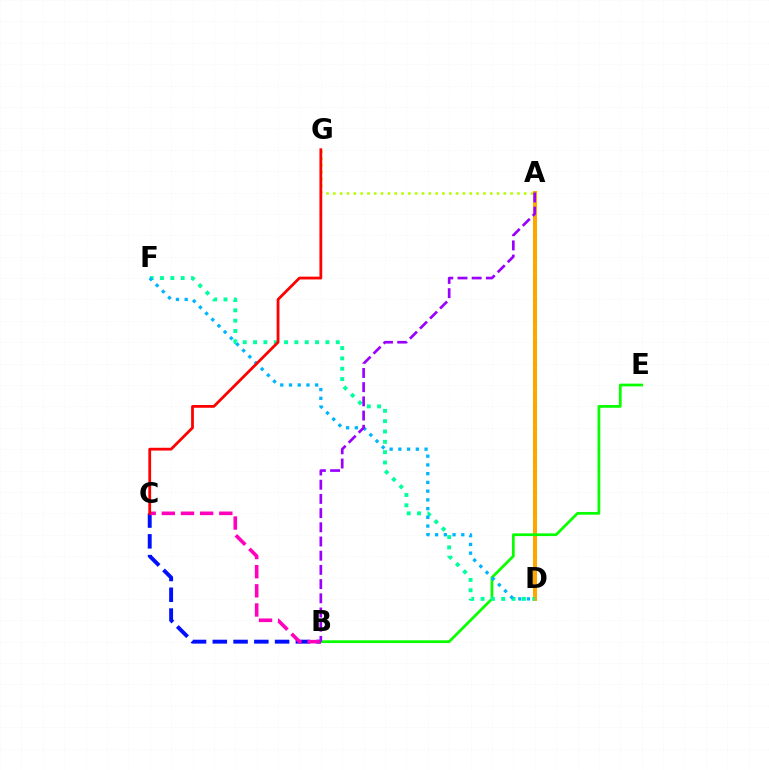{('A', 'D'): [{'color': '#ffa500', 'line_style': 'solid', 'thickness': 2.89}], ('B', 'E'): [{'color': '#08ff00', 'line_style': 'solid', 'thickness': 1.97}], ('B', 'C'): [{'color': '#0010ff', 'line_style': 'dashed', 'thickness': 2.82}, {'color': '#ff00bd', 'line_style': 'dashed', 'thickness': 2.6}], ('D', 'F'): [{'color': '#00ff9d', 'line_style': 'dotted', 'thickness': 2.81}, {'color': '#00b5ff', 'line_style': 'dotted', 'thickness': 2.37}], ('A', 'G'): [{'color': '#b3ff00', 'line_style': 'dotted', 'thickness': 1.85}], ('C', 'G'): [{'color': '#ff0000', 'line_style': 'solid', 'thickness': 2.0}], ('A', 'B'): [{'color': '#9b00ff', 'line_style': 'dashed', 'thickness': 1.93}]}